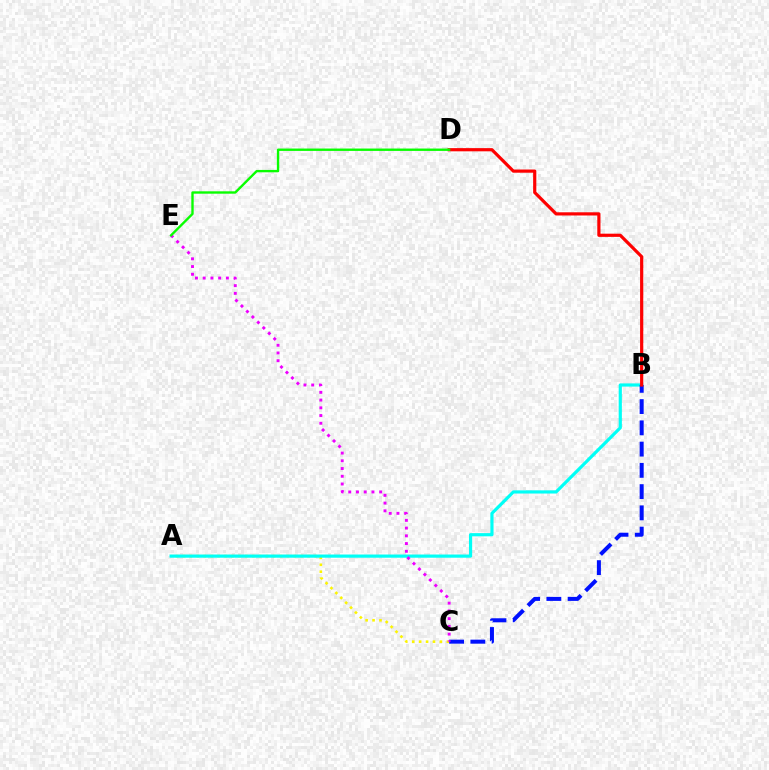{('A', 'C'): [{'color': '#fcf500', 'line_style': 'dotted', 'thickness': 1.88}], ('A', 'B'): [{'color': '#00fff6', 'line_style': 'solid', 'thickness': 2.29}], ('B', 'C'): [{'color': '#0010ff', 'line_style': 'dashed', 'thickness': 2.89}], ('C', 'E'): [{'color': '#ee00ff', 'line_style': 'dotted', 'thickness': 2.1}], ('B', 'D'): [{'color': '#ff0000', 'line_style': 'solid', 'thickness': 2.3}], ('D', 'E'): [{'color': '#08ff00', 'line_style': 'solid', 'thickness': 1.71}]}